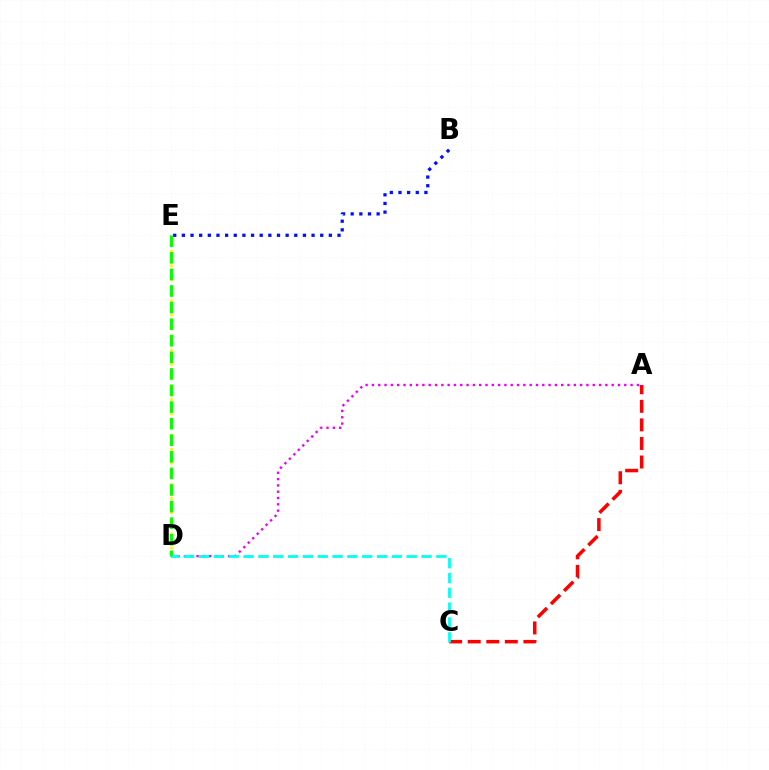{('D', 'E'): [{'color': '#fcf500', 'line_style': 'dotted', 'thickness': 1.92}, {'color': '#08ff00', 'line_style': 'dashed', 'thickness': 2.25}], ('A', 'D'): [{'color': '#ee00ff', 'line_style': 'dotted', 'thickness': 1.71}], ('A', 'C'): [{'color': '#ff0000', 'line_style': 'dashed', 'thickness': 2.52}], ('B', 'E'): [{'color': '#0010ff', 'line_style': 'dotted', 'thickness': 2.35}], ('C', 'D'): [{'color': '#00fff6', 'line_style': 'dashed', 'thickness': 2.01}]}